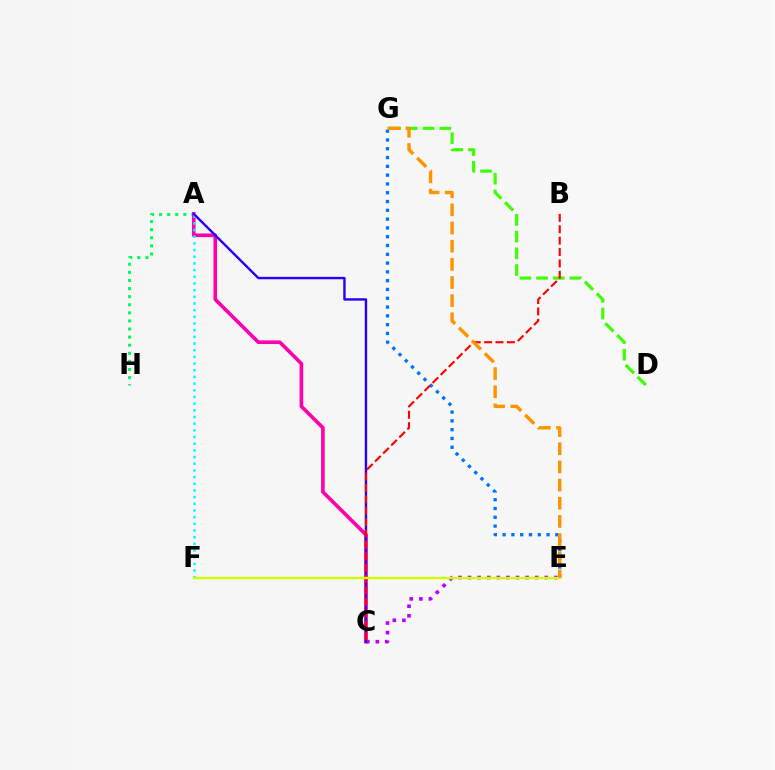{('D', 'G'): [{'color': '#3dff00', 'line_style': 'dashed', 'thickness': 2.27}], ('A', 'H'): [{'color': '#00ff5c', 'line_style': 'dotted', 'thickness': 2.2}], ('C', 'E'): [{'color': '#b900ff', 'line_style': 'dotted', 'thickness': 2.6}], ('A', 'C'): [{'color': '#ff00ac', 'line_style': 'solid', 'thickness': 2.62}, {'color': '#2500ff', 'line_style': 'solid', 'thickness': 1.73}], ('A', 'F'): [{'color': '#00fff6', 'line_style': 'dotted', 'thickness': 1.81}], ('E', 'G'): [{'color': '#0074ff', 'line_style': 'dotted', 'thickness': 2.39}, {'color': '#ff9400', 'line_style': 'dashed', 'thickness': 2.47}], ('B', 'C'): [{'color': '#ff0000', 'line_style': 'dashed', 'thickness': 1.55}], ('E', 'F'): [{'color': '#d1ff00', 'line_style': 'solid', 'thickness': 1.71}]}